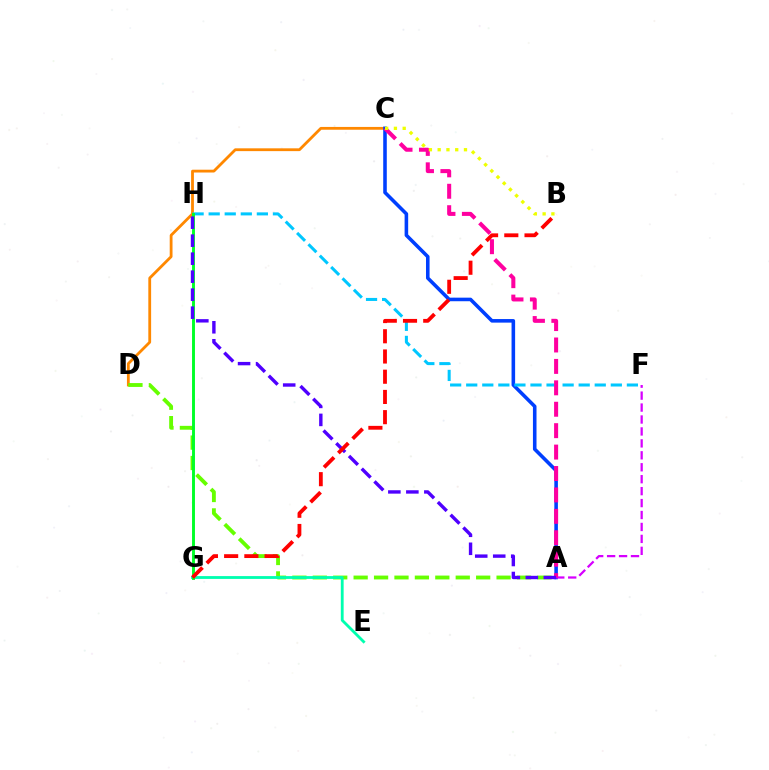{('C', 'D'): [{'color': '#ff8800', 'line_style': 'solid', 'thickness': 2.02}], ('A', 'D'): [{'color': '#66ff00', 'line_style': 'dashed', 'thickness': 2.77}], ('A', 'C'): [{'color': '#003fff', 'line_style': 'solid', 'thickness': 2.57}, {'color': '#ff00a0', 'line_style': 'dashed', 'thickness': 2.91}], ('A', 'F'): [{'color': '#d600ff', 'line_style': 'dashed', 'thickness': 1.62}], ('F', 'H'): [{'color': '#00c7ff', 'line_style': 'dashed', 'thickness': 2.18}], ('E', 'G'): [{'color': '#00ffaf', 'line_style': 'solid', 'thickness': 2.03}], ('G', 'H'): [{'color': '#00ff27', 'line_style': 'solid', 'thickness': 2.1}], ('B', 'C'): [{'color': '#eeff00', 'line_style': 'dotted', 'thickness': 2.38}], ('A', 'H'): [{'color': '#4f00ff', 'line_style': 'dashed', 'thickness': 2.44}], ('B', 'G'): [{'color': '#ff0000', 'line_style': 'dashed', 'thickness': 2.75}]}